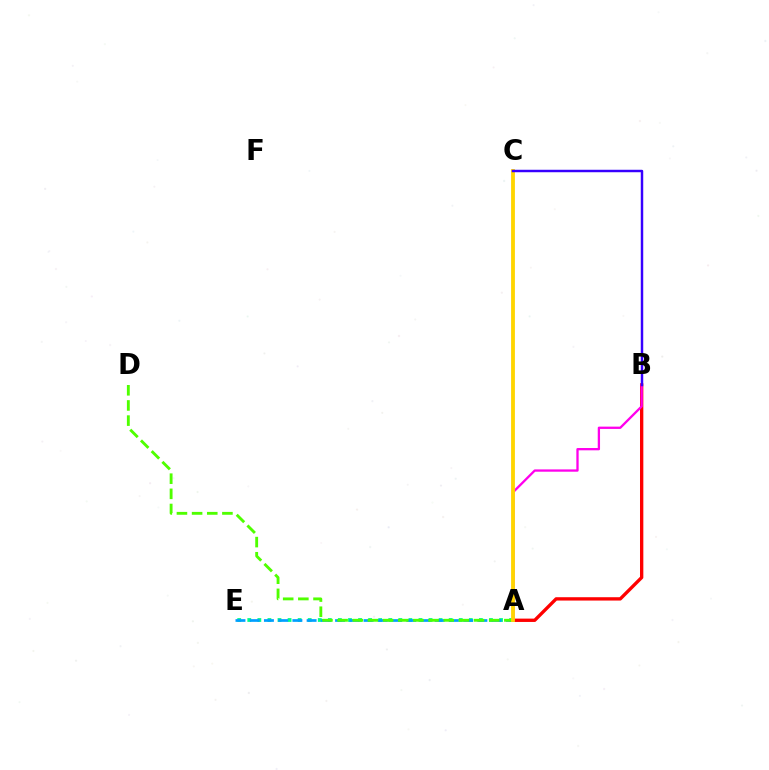{('A', 'B'): [{'color': '#ff0000', 'line_style': 'solid', 'thickness': 2.41}, {'color': '#ff00ed', 'line_style': 'solid', 'thickness': 1.66}], ('A', 'E'): [{'color': '#00ff86', 'line_style': 'dotted', 'thickness': 2.74}, {'color': '#009eff', 'line_style': 'dashed', 'thickness': 1.93}], ('A', 'D'): [{'color': '#4fff00', 'line_style': 'dashed', 'thickness': 2.06}], ('A', 'C'): [{'color': '#ffd500', 'line_style': 'solid', 'thickness': 2.75}], ('B', 'C'): [{'color': '#3700ff', 'line_style': 'solid', 'thickness': 1.77}]}